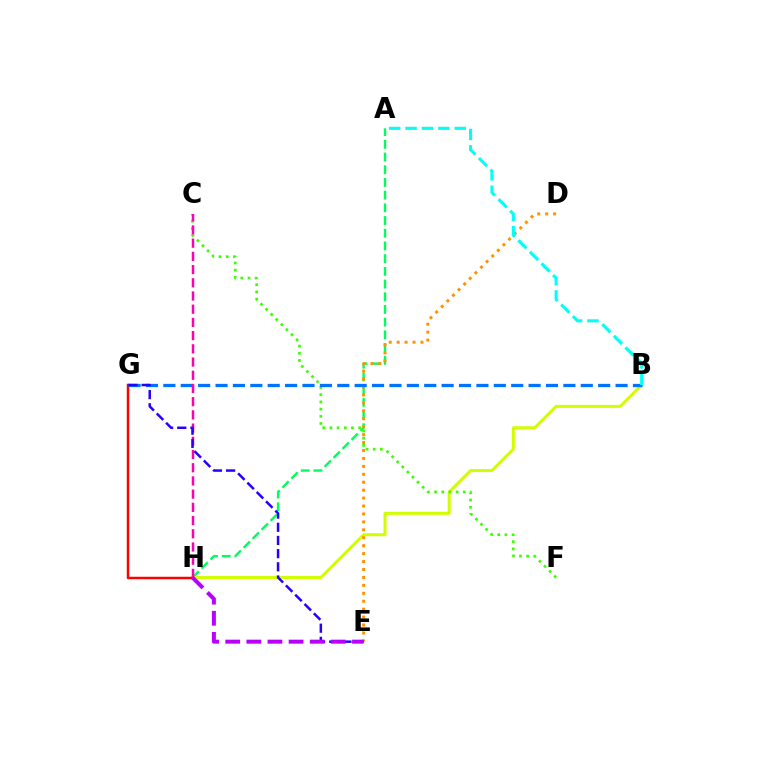{('A', 'H'): [{'color': '#00ff5c', 'line_style': 'dashed', 'thickness': 1.73}], ('B', 'H'): [{'color': '#d1ff00', 'line_style': 'solid', 'thickness': 2.18}], ('D', 'E'): [{'color': '#ff9400', 'line_style': 'dotted', 'thickness': 2.16}], ('C', 'F'): [{'color': '#3dff00', 'line_style': 'dotted', 'thickness': 1.95}], ('G', 'H'): [{'color': '#ff0000', 'line_style': 'solid', 'thickness': 1.8}], ('B', 'G'): [{'color': '#0074ff', 'line_style': 'dashed', 'thickness': 2.36}], ('C', 'H'): [{'color': '#ff00ac', 'line_style': 'dashed', 'thickness': 1.79}], ('A', 'B'): [{'color': '#00fff6', 'line_style': 'dashed', 'thickness': 2.23}], ('E', 'G'): [{'color': '#2500ff', 'line_style': 'dashed', 'thickness': 1.79}], ('E', 'H'): [{'color': '#b900ff', 'line_style': 'dashed', 'thickness': 2.87}]}